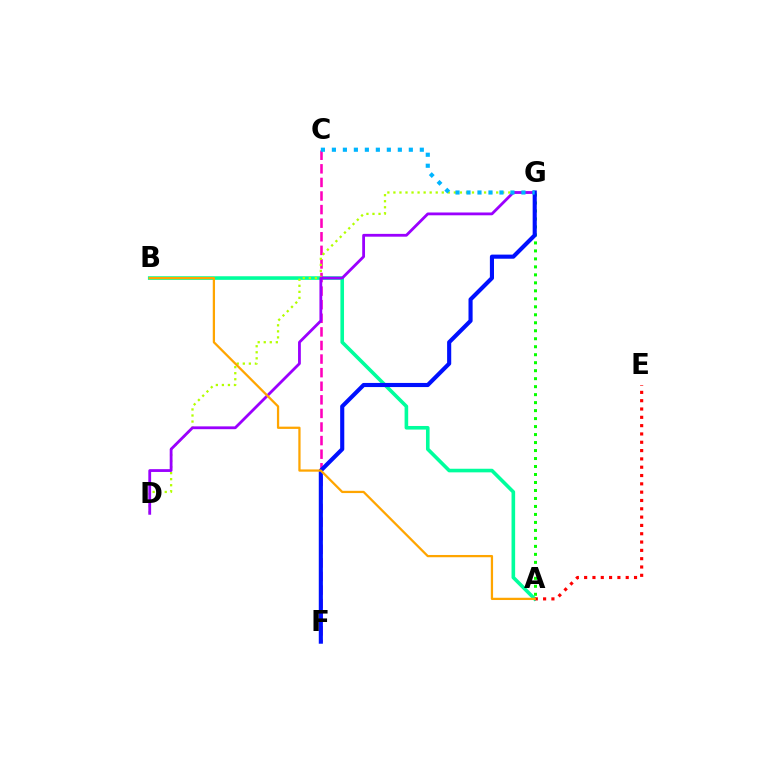{('A', 'B'): [{'color': '#00ff9d', 'line_style': 'solid', 'thickness': 2.59}, {'color': '#ffa500', 'line_style': 'solid', 'thickness': 1.63}], ('A', 'G'): [{'color': '#08ff00', 'line_style': 'dotted', 'thickness': 2.17}], ('C', 'F'): [{'color': '#ff00bd', 'line_style': 'dashed', 'thickness': 1.85}], ('D', 'G'): [{'color': '#b3ff00', 'line_style': 'dotted', 'thickness': 1.64}, {'color': '#9b00ff', 'line_style': 'solid', 'thickness': 2.02}], ('A', 'E'): [{'color': '#ff0000', 'line_style': 'dotted', 'thickness': 2.26}], ('F', 'G'): [{'color': '#0010ff', 'line_style': 'solid', 'thickness': 2.96}], ('C', 'G'): [{'color': '#00b5ff', 'line_style': 'dotted', 'thickness': 2.99}]}